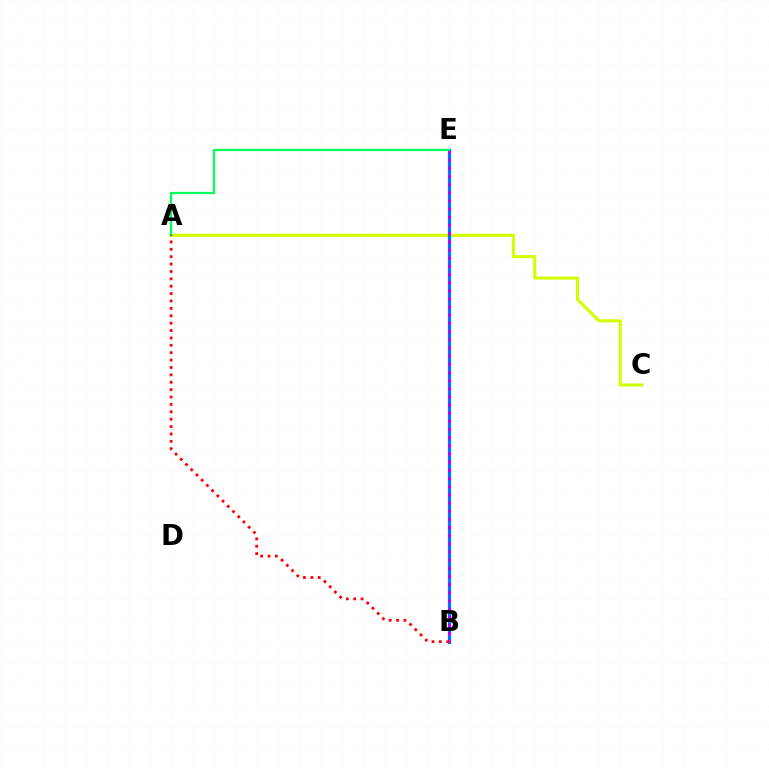{('A', 'C'): [{'color': '#d1ff00', 'line_style': 'solid', 'thickness': 2.19}], ('B', 'E'): [{'color': '#0074ff', 'line_style': 'solid', 'thickness': 2.28}, {'color': '#b900ff', 'line_style': 'dotted', 'thickness': 2.22}], ('A', 'E'): [{'color': '#00ff5c', 'line_style': 'solid', 'thickness': 1.62}], ('A', 'B'): [{'color': '#ff0000', 'line_style': 'dotted', 'thickness': 2.01}]}